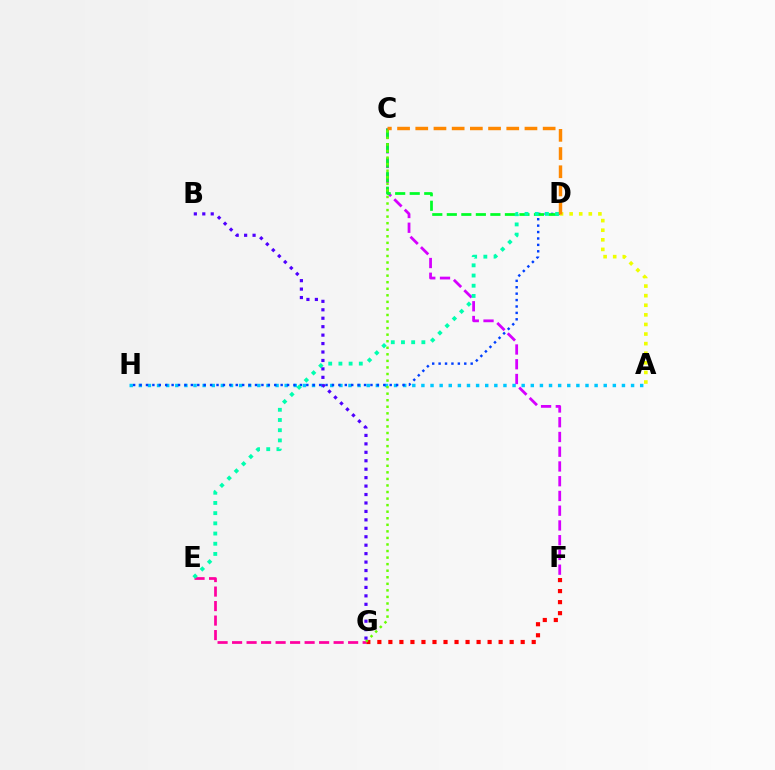{('F', 'G'): [{'color': '#ff0000', 'line_style': 'dotted', 'thickness': 3.0}], ('C', 'F'): [{'color': '#d600ff', 'line_style': 'dashed', 'thickness': 2.0}], ('A', 'H'): [{'color': '#00c7ff', 'line_style': 'dotted', 'thickness': 2.48}], ('E', 'G'): [{'color': '#ff00a0', 'line_style': 'dashed', 'thickness': 1.97}], ('A', 'D'): [{'color': '#eeff00', 'line_style': 'dotted', 'thickness': 2.61}], ('D', 'H'): [{'color': '#003fff', 'line_style': 'dotted', 'thickness': 1.74}], ('C', 'D'): [{'color': '#00ff27', 'line_style': 'dashed', 'thickness': 1.97}, {'color': '#ff8800', 'line_style': 'dashed', 'thickness': 2.47}], ('C', 'G'): [{'color': '#66ff00', 'line_style': 'dotted', 'thickness': 1.78}], ('D', 'E'): [{'color': '#00ffaf', 'line_style': 'dotted', 'thickness': 2.77}], ('B', 'G'): [{'color': '#4f00ff', 'line_style': 'dotted', 'thickness': 2.29}]}